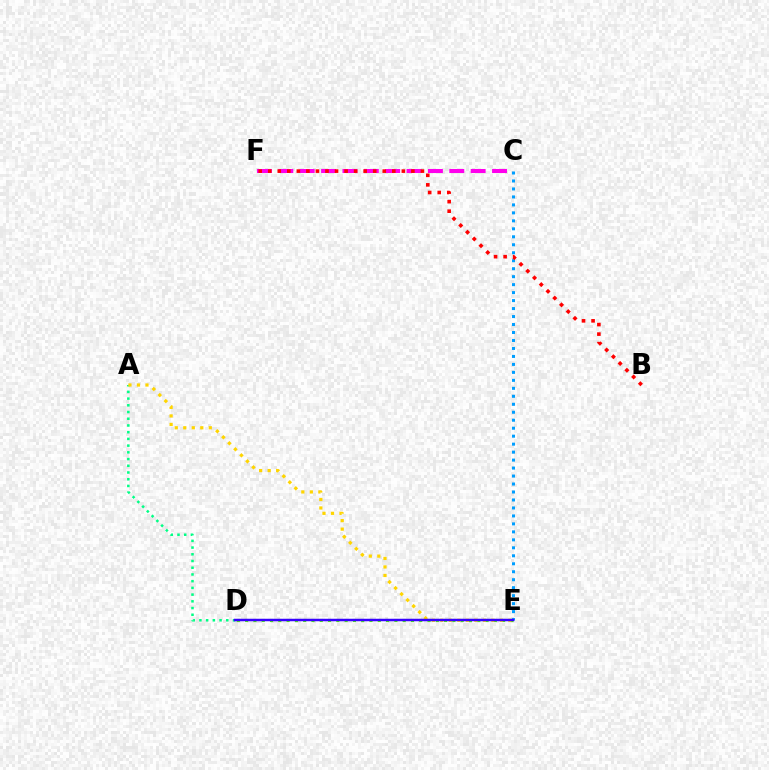{('D', 'E'): [{'color': '#4fff00', 'line_style': 'dotted', 'thickness': 2.25}, {'color': '#3700ff', 'line_style': 'solid', 'thickness': 1.79}], ('A', 'D'): [{'color': '#00ff86', 'line_style': 'dotted', 'thickness': 1.83}], ('C', 'F'): [{'color': '#ff00ed', 'line_style': 'dashed', 'thickness': 2.9}], ('C', 'E'): [{'color': '#009eff', 'line_style': 'dotted', 'thickness': 2.17}], ('A', 'E'): [{'color': '#ffd500', 'line_style': 'dotted', 'thickness': 2.31}], ('B', 'F'): [{'color': '#ff0000', 'line_style': 'dotted', 'thickness': 2.59}]}